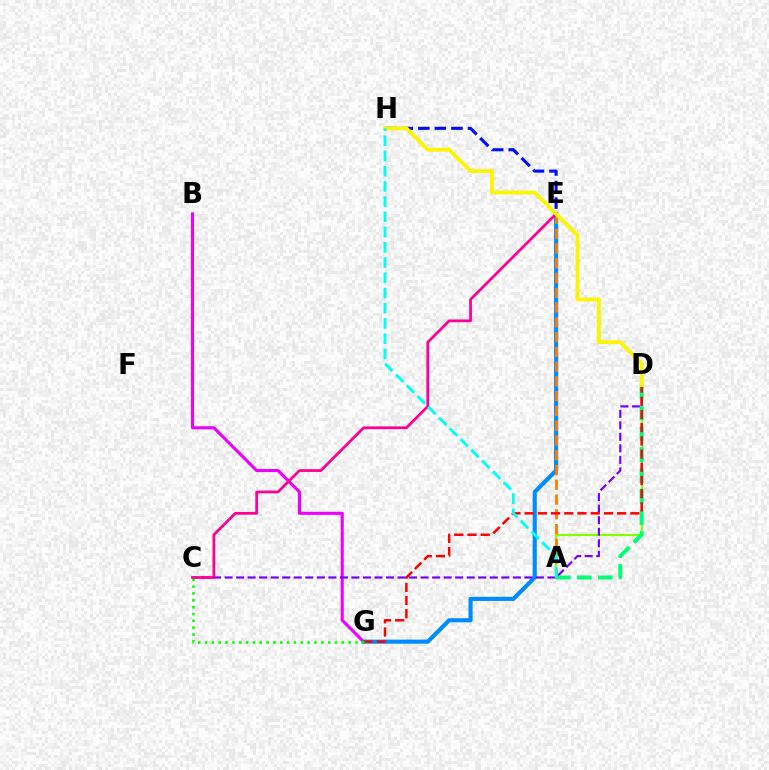{('A', 'D'): [{'color': '#84ff00', 'line_style': 'solid', 'thickness': 1.59}, {'color': '#00ff74', 'line_style': 'dashed', 'thickness': 2.85}], ('B', 'G'): [{'color': '#ee00ff', 'line_style': 'solid', 'thickness': 2.22}], ('E', 'G'): [{'color': '#008cff', 'line_style': 'solid', 'thickness': 2.97}], ('E', 'H'): [{'color': '#0010ff', 'line_style': 'dashed', 'thickness': 2.25}], ('C', 'D'): [{'color': '#7200ff', 'line_style': 'dashed', 'thickness': 1.57}], ('A', 'E'): [{'color': '#ff7c00', 'line_style': 'dashed', 'thickness': 2.01}], ('D', 'G'): [{'color': '#ff0000', 'line_style': 'dashed', 'thickness': 1.79}], ('C', 'G'): [{'color': '#08ff00', 'line_style': 'dotted', 'thickness': 1.86}], ('C', 'E'): [{'color': '#ff0094', 'line_style': 'solid', 'thickness': 1.99}], ('D', 'H'): [{'color': '#fcf500', 'line_style': 'solid', 'thickness': 2.73}], ('A', 'H'): [{'color': '#00fff6', 'line_style': 'dashed', 'thickness': 2.07}]}